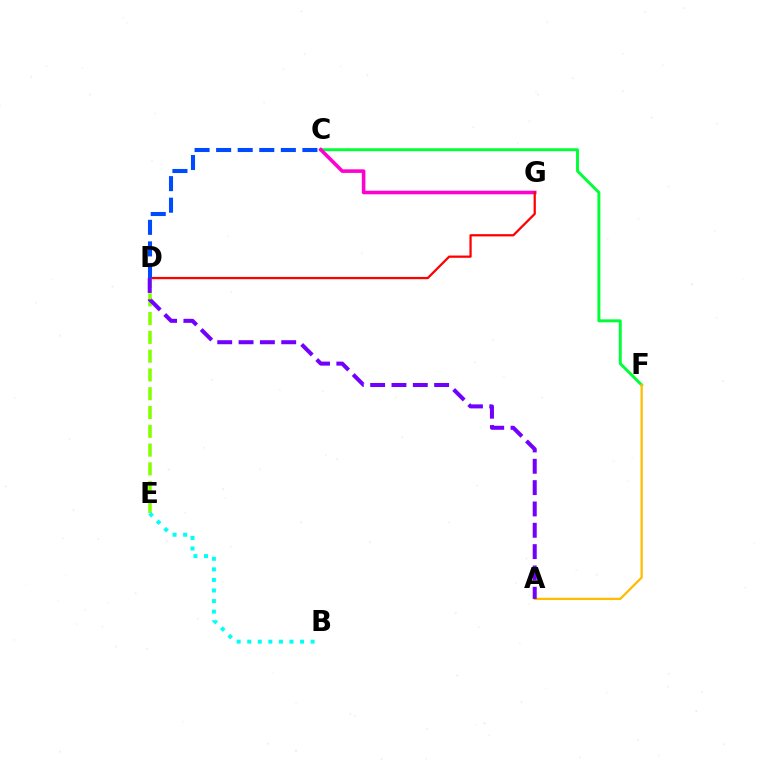{('C', 'F'): [{'color': '#00ff39', 'line_style': 'solid', 'thickness': 2.12}], ('C', 'G'): [{'color': '#ff00cf', 'line_style': 'solid', 'thickness': 2.58}], ('A', 'F'): [{'color': '#ffbd00', 'line_style': 'solid', 'thickness': 1.64}], ('D', 'G'): [{'color': '#ff0000', 'line_style': 'solid', 'thickness': 1.62}], ('D', 'E'): [{'color': '#84ff00', 'line_style': 'dashed', 'thickness': 2.55}], ('C', 'D'): [{'color': '#004bff', 'line_style': 'dashed', 'thickness': 2.93}], ('B', 'E'): [{'color': '#00fff6', 'line_style': 'dotted', 'thickness': 2.87}], ('A', 'D'): [{'color': '#7200ff', 'line_style': 'dashed', 'thickness': 2.9}]}